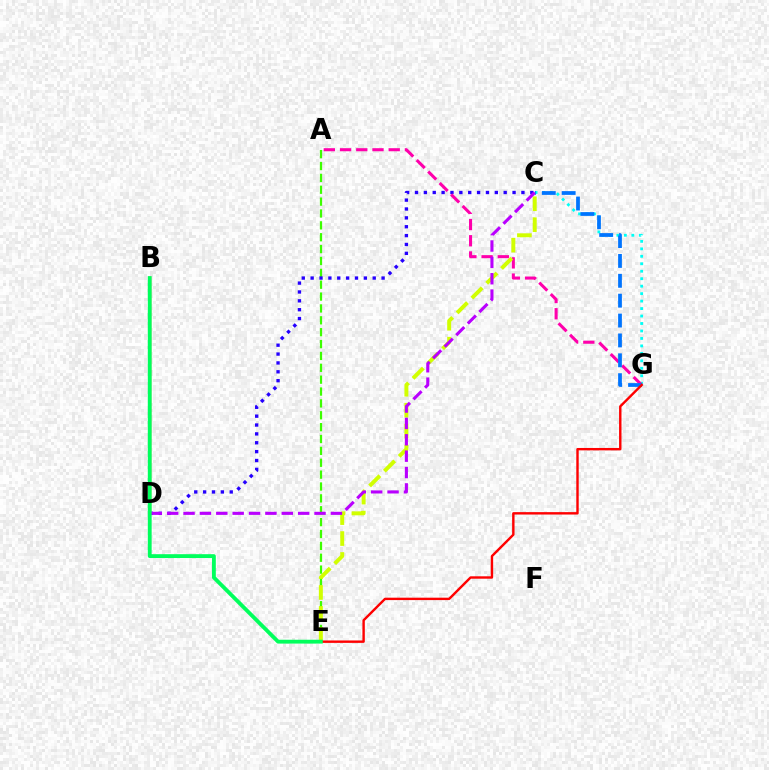{('C', 'G'): [{'color': '#00fff6', 'line_style': 'dotted', 'thickness': 2.03}, {'color': '#0074ff', 'line_style': 'dashed', 'thickness': 2.7}], ('A', 'E'): [{'color': '#3dff00', 'line_style': 'dashed', 'thickness': 1.61}], ('C', 'D'): [{'color': '#2500ff', 'line_style': 'dotted', 'thickness': 2.41}, {'color': '#b900ff', 'line_style': 'dashed', 'thickness': 2.22}], ('B', 'D'): [{'color': '#ff9400', 'line_style': 'solid', 'thickness': 1.77}], ('A', 'G'): [{'color': '#ff00ac', 'line_style': 'dashed', 'thickness': 2.2}], ('C', 'E'): [{'color': '#d1ff00', 'line_style': 'dashed', 'thickness': 2.84}], ('E', 'G'): [{'color': '#ff0000', 'line_style': 'solid', 'thickness': 1.73}], ('B', 'E'): [{'color': '#00ff5c', 'line_style': 'solid', 'thickness': 2.77}]}